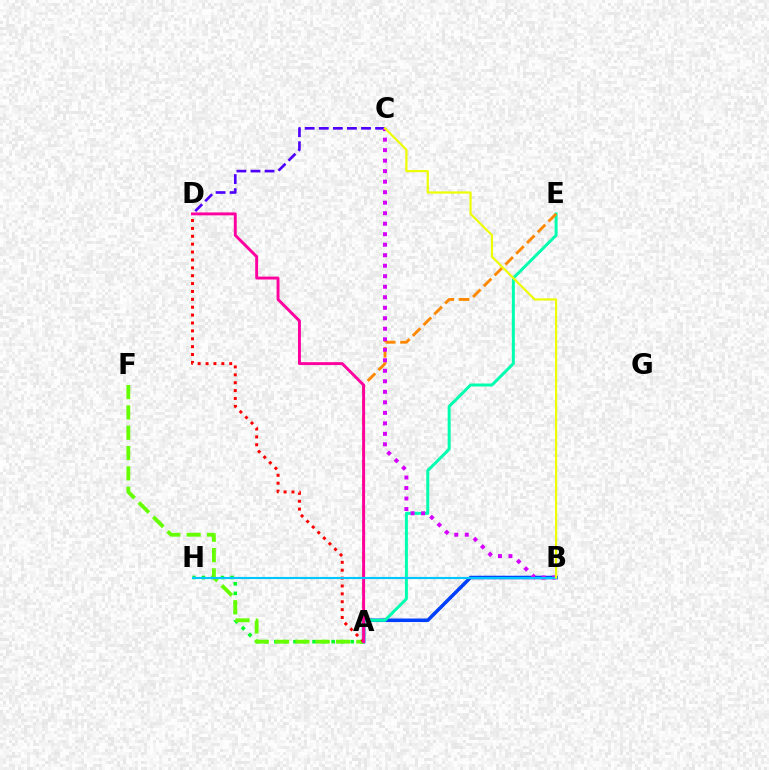{('C', 'D'): [{'color': '#4f00ff', 'line_style': 'dashed', 'thickness': 1.91}], ('A', 'B'): [{'color': '#003fff', 'line_style': 'solid', 'thickness': 2.54}], ('A', 'H'): [{'color': '#00ff27', 'line_style': 'dotted', 'thickness': 2.59}], ('A', 'E'): [{'color': '#00ffaf', 'line_style': 'solid', 'thickness': 2.14}, {'color': '#ff8800', 'line_style': 'dashed', 'thickness': 2.07}], ('A', 'F'): [{'color': '#66ff00', 'line_style': 'dashed', 'thickness': 2.76}], ('B', 'C'): [{'color': '#d600ff', 'line_style': 'dotted', 'thickness': 2.85}, {'color': '#eeff00', 'line_style': 'solid', 'thickness': 1.57}], ('A', 'D'): [{'color': '#ff0000', 'line_style': 'dotted', 'thickness': 2.14}, {'color': '#ff00a0', 'line_style': 'solid', 'thickness': 2.1}], ('B', 'H'): [{'color': '#00c7ff', 'line_style': 'solid', 'thickness': 1.53}]}